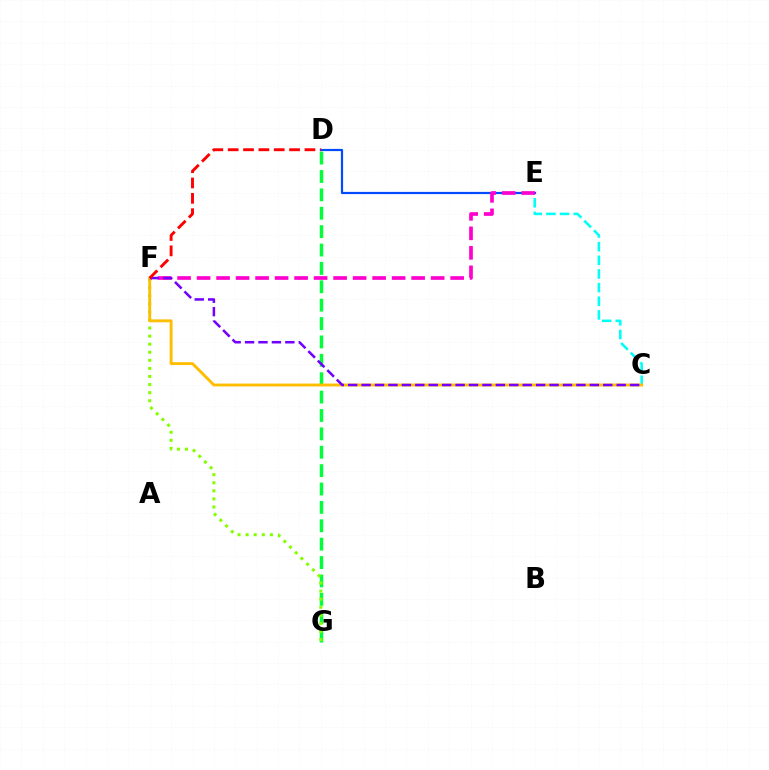{('D', 'G'): [{'color': '#00ff39', 'line_style': 'dashed', 'thickness': 2.5}], ('F', 'G'): [{'color': '#84ff00', 'line_style': 'dotted', 'thickness': 2.19}], ('C', 'E'): [{'color': '#00fff6', 'line_style': 'dashed', 'thickness': 1.85}], ('D', 'E'): [{'color': '#004bff', 'line_style': 'solid', 'thickness': 1.58}], ('E', 'F'): [{'color': '#ff00cf', 'line_style': 'dashed', 'thickness': 2.65}], ('C', 'F'): [{'color': '#ffbd00', 'line_style': 'solid', 'thickness': 2.08}, {'color': '#7200ff', 'line_style': 'dashed', 'thickness': 1.82}], ('D', 'F'): [{'color': '#ff0000', 'line_style': 'dashed', 'thickness': 2.09}]}